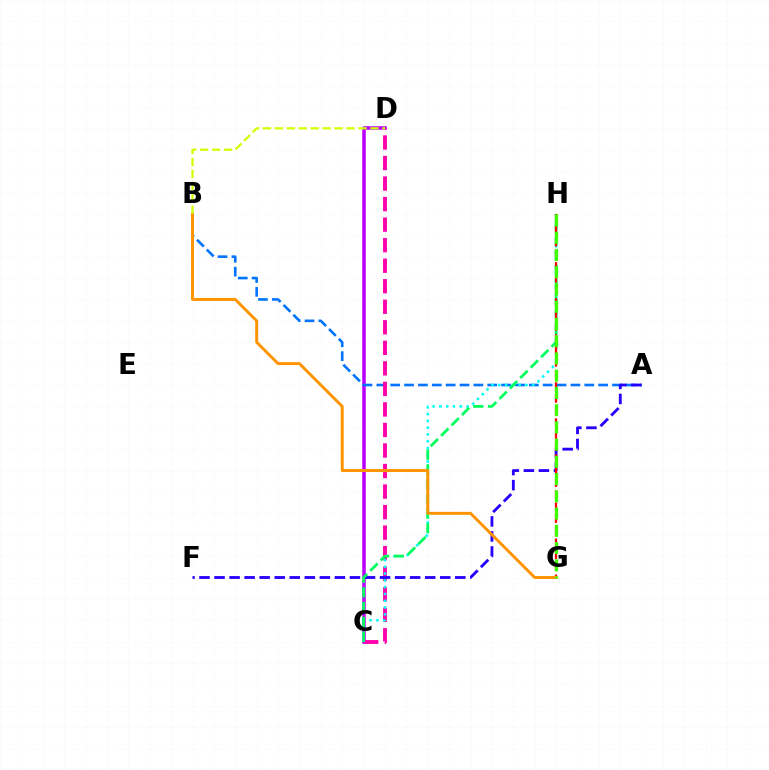{('C', 'D'): [{'color': '#b900ff', 'line_style': 'solid', 'thickness': 2.54}, {'color': '#ff00ac', 'line_style': 'dashed', 'thickness': 2.79}], ('A', 'B'): [{'color': '#0074ff', 'line_style': 'dashed', 'thickness': 1.88}], ('C', 'H'): [{'color': '#00fff6', 'line_style': 'dotted', 'thickness': 1.84}, {'color': '#00ff5c', 'line_style': 'dashed', 'thickness': 2.0}], ('A', 'F'): [{'color': '#2500ff', 'line_style': 'dashed', 'thickness': 2.04}], ('G', 'H'): [{'color': '#ff0000', 'line_style': 'dashed', 'thickness': 1.63}, {'color': '#3dff00', 'line_style': 'dashed', 'thickness': 2.34}], ('B', 'G'): [{'color': '#ff9400', 'line_style': 'solid', 'thickness': 2.12}], ('B', 'D'): [{'color': '#d1ff00', 'line_style': 'dashed', 'thickness': 1.62}]}